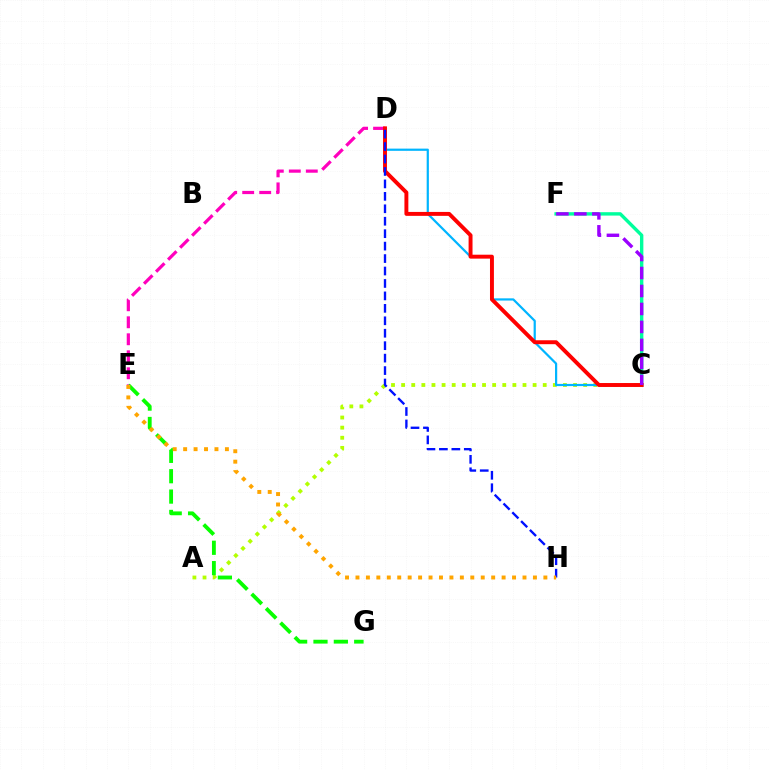{('D', 'E'): [{'color': '#ff00bd', 'line_style': 'dashed', 'thickness': 2.31}], ('C', 'F'): [{'color': '#00ff9d', 'line_style': 'solid', 'thickness': 2.44}, {'color': '#9b00ff', 'line_style': 'dashed', 'thickness': 2.44}], ('A', 'C'): [{'color': '#b3ff00', 'line_style': 'dotted', 'thickness': 2.75}], ('C', 'D'): [{'color': '#00b5ff', 'line_style': 'solid', 'thickness': 1.59}, {'color': '#ff0000', 'line_style': 'solid', 'thickness': 2.83}], ('D', 'H'): [{'color': '#0010ff', 'line_style': 'dashed', 'thickness': 1.69}], ('E', 'G'): [{'color': '#08ff00', 'line_style': 'dashed', 'thickness': 2.77}], ('E', 'H'): [{'color': '#ffa500', 'line_style': 'dotted', 'thickness': 2.84}]}